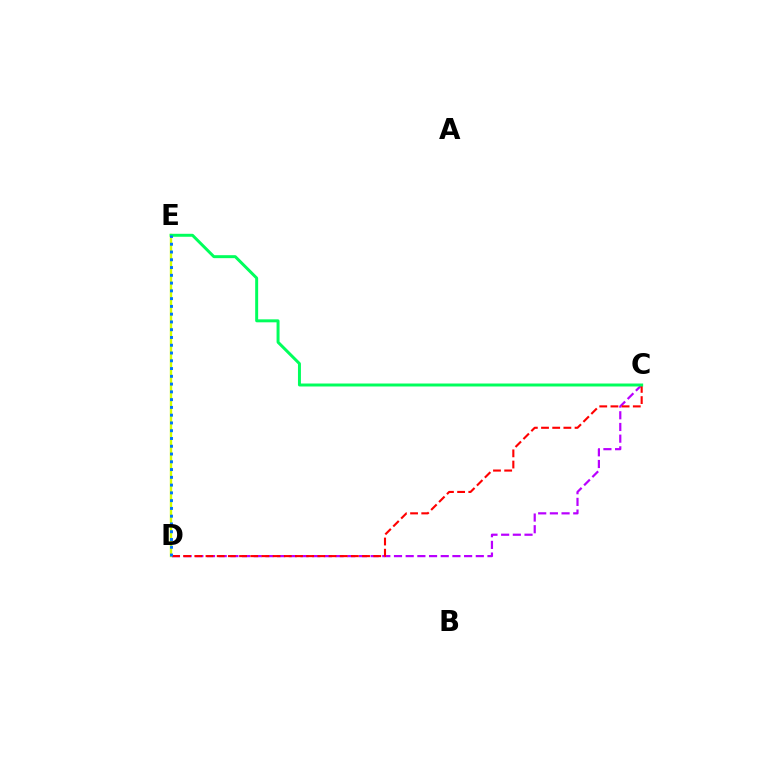{('C', 'D'): [{'color': '#b900ff', 'line_style': 'dashed', 'thickness': 1.59}, {'color': '#ff0000', 'line_style': 'dashed', 'thickness': 1.52}], ('D', 'E'): [{'color': '#d1ff00', 'line_style': 'solid', 'thickness': 1.72}, {'color': '#0074ff', 'line_style': 'dotted', 'thickness': 2.11}], ('C', 'E'): [{'color': '#00ff5c', 'line_style': 'solid', 'thickness': 2.14}]}